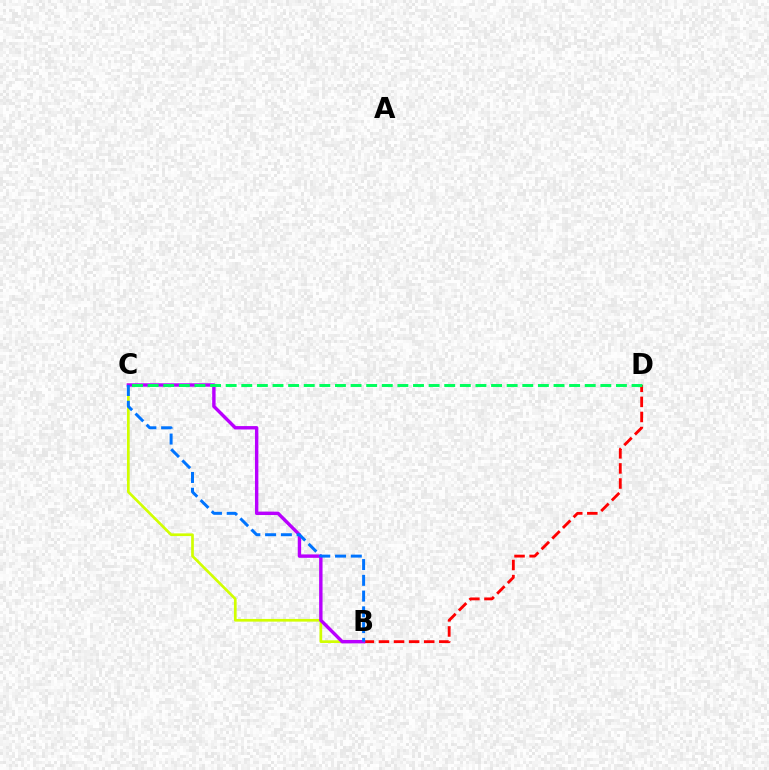{('B', 'D'): [{'color': '#ff0000', 'line_style': 'dashed', 'thickness': 2.05}], ('B', 'C'): [{'color': '#d1ff00', 'line_style': 'solid', 'thickness': 1.94}, {'color': '#b900ff', 'line_style': 'solid', 'thickness': 2.45}, {'color': '#0074ff', 'line_style': 'dashed', 'thickness': 2.14}], ('C', 'D'): [{'color': '#00ff5c', 'line_style': 'dashed', 'thickness': 2.12}]}